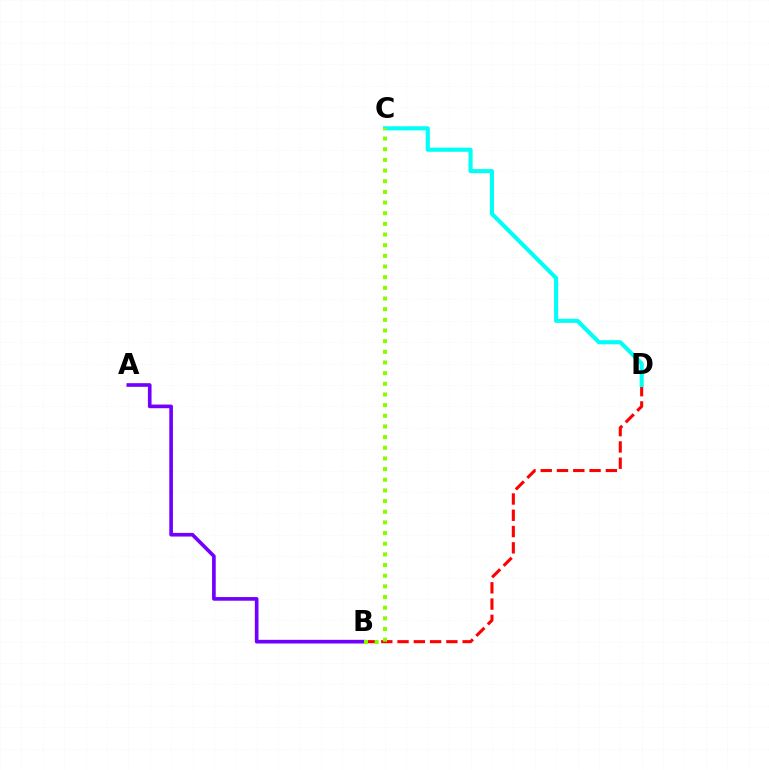{('B', 'D'): [{'color': '#ff0000', 'line_style': 'dashed', 'thickness': 2.21}], ('C', 'D'): [{'color': '#00fff6', 'line_style': 'solid', 'thickness': 2.96}], ('A', 'B'): [{'color': '#7200ff', 'line_style': 'solid', 'thickness': 2.63}], ('B', 'C'): [{'color': '#84ff00', 'line_style': 'dotted', 'thickness': 2.9}]}